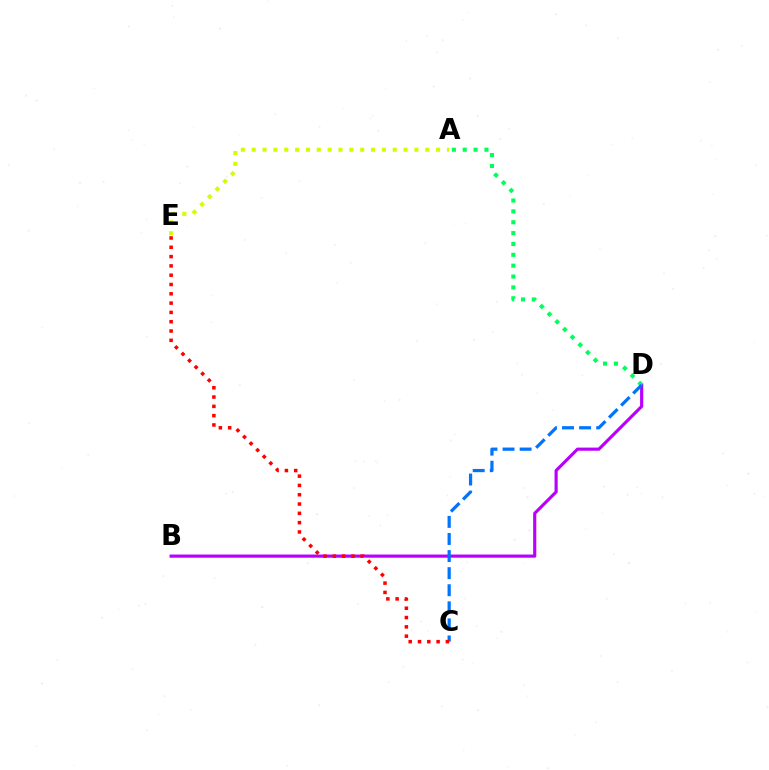{('B', 'D'): [{'color': '#b900ff', 'line_style': 'solid', 'thickness': 2.27}], ('A', 'D'): [{'color': '#00ff5c', 'line_style': 'dotted', 'thickness': 2.95}], ('C', 'D'): [{'color': '#0074ff', 'line_style': 'dashed', 'thickness': 2.32}], ('A', 'E'): [{'color': '#d1ff00', 'line_style': 'dotted', 'thickness': 2.95}], ('C', 'E'): [{'color': '#ff0000', 'line_style': 'dotted', 'thickness': 2.53}]}